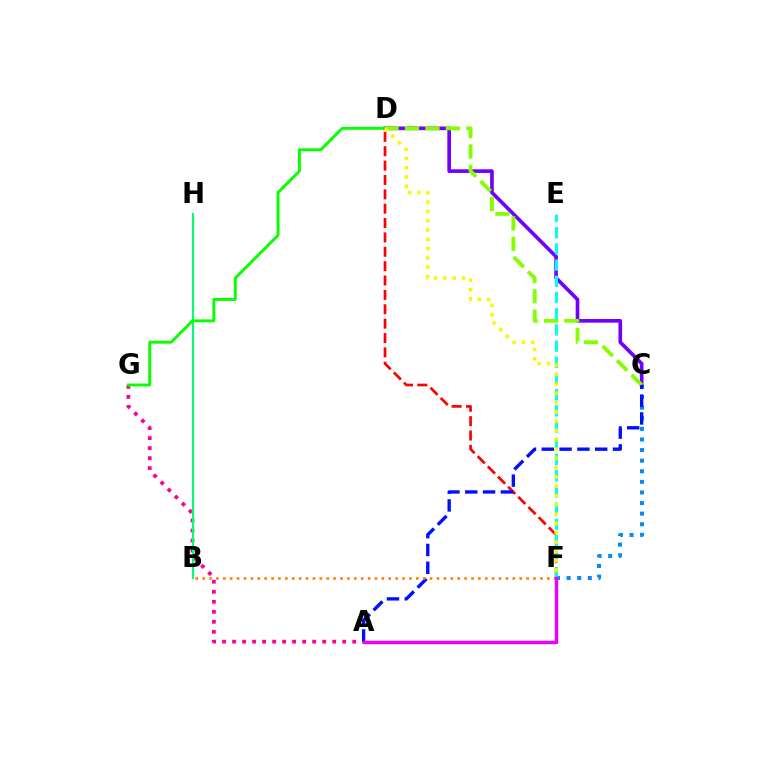{('A', 'G'): [{'color': '#ff0094', 'line_style': 'dotted', 'thickness': 2.72}], ('C', 'F'): [{'color': '#008cff', 'line_style': 'dotted', 'thickness': 2.88}], ('D', 'F'): [{'color': '#ff0000', 'line_style': 'dashed', 'thickness': 1.95}, {'color': '#fcf500', 'line_style': 'dotted', 'thickness': 2.53}], ('B', 'H'): [{'color': '#00ff74', 'line_style': 'solid', 'thickness': 1.53}], ('C', 'D'): [{'color': '#7200ff', 'line_style': 'solid', 'thickness': 2.64}, {'color': '#84ff00', 'line_style': 'dashed', 'thickness': 2.78}], ('D', 'G'): [{'color': '#08ff00', 'line_style': 'solid', 'thickness': 2.09}], ('E', 'F'): [{'color': '#00fff6', 'line_style': 'dashed', 'thickness': 2.2}], ('A', 'C'): [{'color': '#0010ff', 'line_style': 'dashed', 'thickness': 2.42}], ('B', 'F'): [{'color': '#ff7c00', 'line_style': 'dotted', 'thickness': 1.87}], ('A', 'F'): [{'color': '#ee00ff', 'line_style': 'solid', 'thickness': 2.49}]}